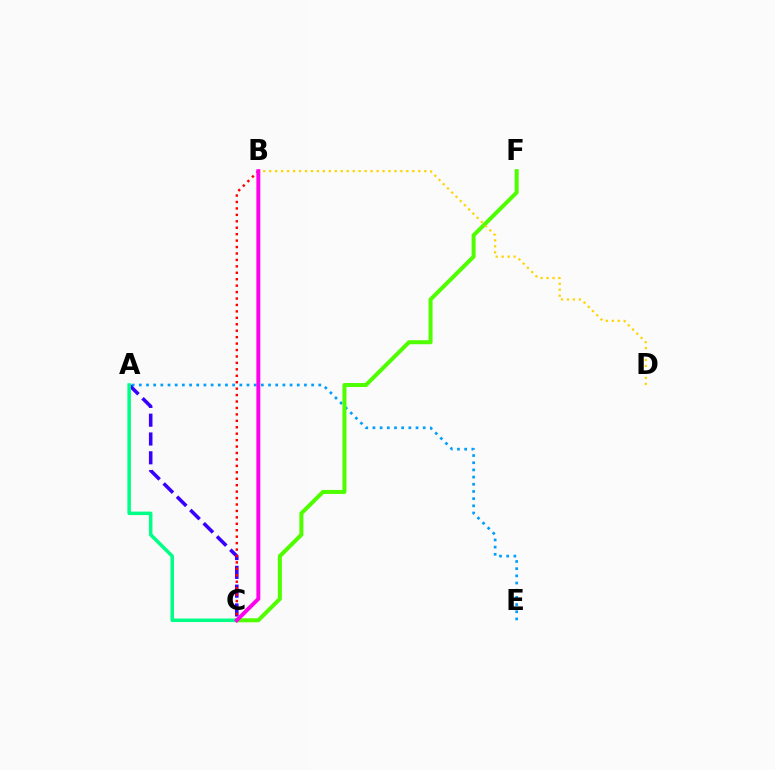{('A', 'E'): [{'color': '#009eff', 'line_style': 'dotted', 'thickness': 1.95}], ('C', 'F'): [{'color': '#4fff00', 'line_style': 'solid', 'thickness': 2.89}], ('B', 'D'): [{'color': '#ffd500', 'line_style': 'dotted', 'thickness': 1.62}], ('A', 'C'): [{'color': '#3700ff', 'line_style': 'dashed', 'thickness': 2.55}, {'color': '#00ff86', 'line_style': 'solid', 'thickness': 2.52}], ('B', 'C'): [{'color': '#ff0000', 'line_style': 'dotted', 'thickness': 1.75}, {'color': '#ff00ed', 'line_style': 'solid', 'thickness': 2.82}]}